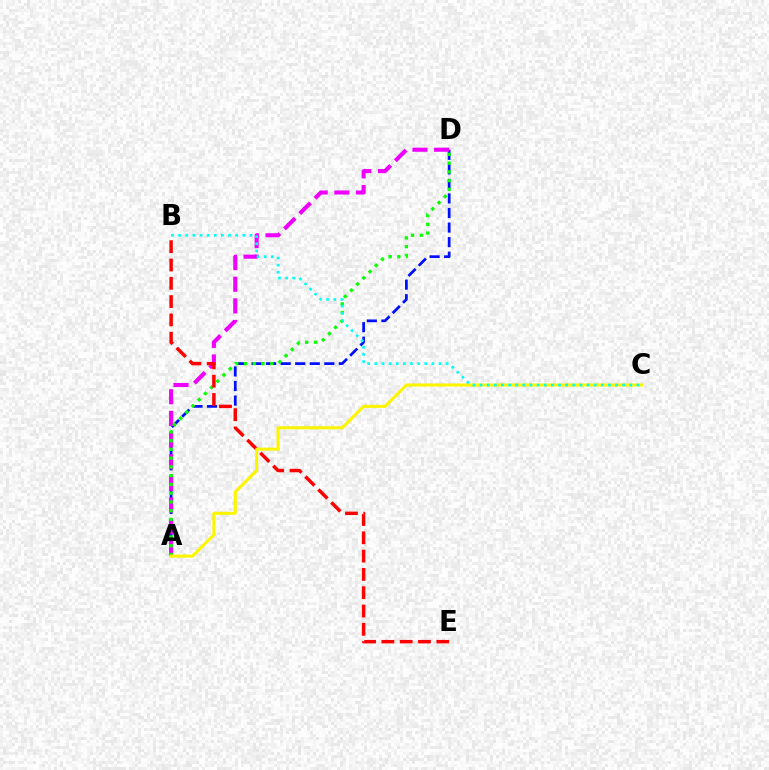{('A', 'D'): [{'color': '#0010ff', 'line_style': 'dashed', 'thickness': 1.98}, {'color': '#ee00ff', 'line_style': 'dashed', 'thickness': 2.94}, {'color': '#08ff00', 'line_style': 'dotted', 'thickness': 2.38}], ('B', 'E'): [{'color': '#ff0000', 'line_style': 'dashed', 'thickness': 2.49}], ('A', 'C'): [{'color': '#fcf500', 'line_style': 'solid', 'thickness': 2.21}], ('B', 'C'): [{'color': '#00fff6', 'line_style': 'dotted', 'thickness': 1.94}]}